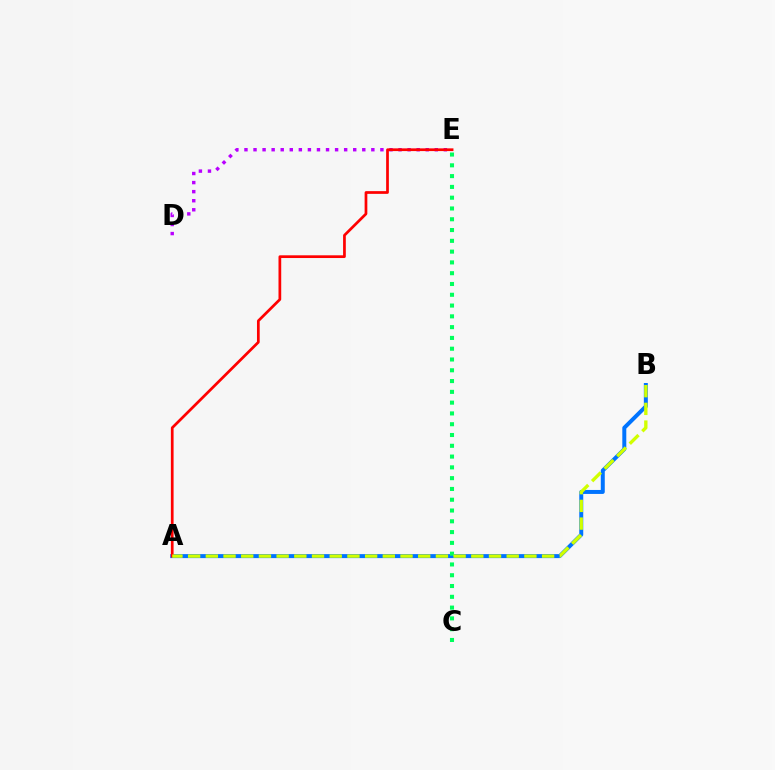{('D', 'E'): [{'color': '#b900ff', 'line_style': 'dotted', 'thickness': 2.46}], ('A', 'B'): [{'color': '#0074ff', 'line_style': 'solid', 'thickness': 2.86}, {'color': '#d1ff00', 'line_style': 'dashed', 'thickness': 2.4}], ('A', 'E'): [{'color': '#ff0000', 'line_style': 'solid', 'thickness': 1.96}], ('C', 'E'): [{'color': '#00ff5c', 'line_style': 'dotted', 'thickness': 2.93}]}